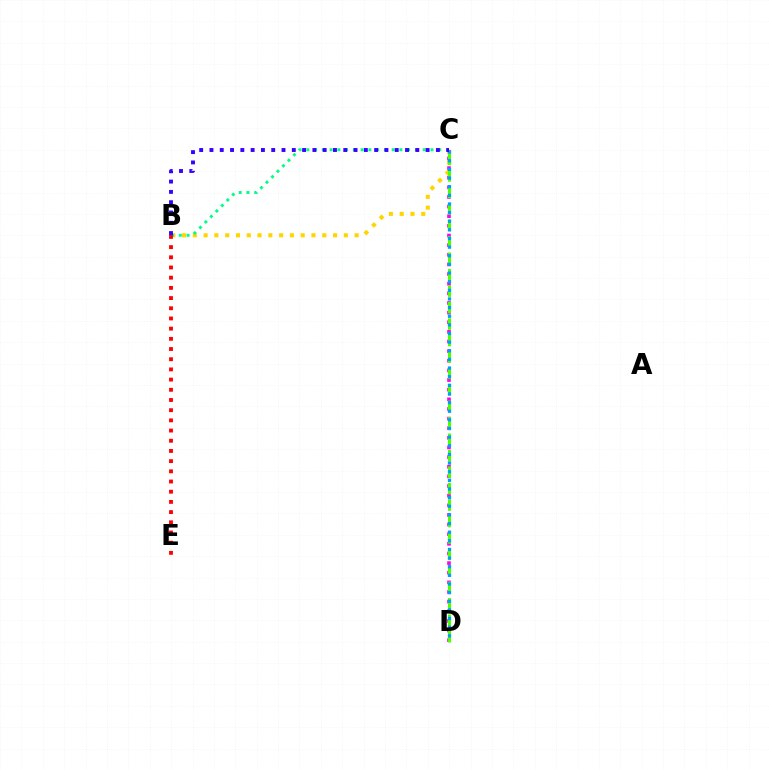{('B', 'C'): [{'color': '#ffd500', 'line_style': 'dotted', 'thickness': 2.93}, {'color': '#00ff86', 'line_style': 'dotted', 'thickness': 2.11}, {'color': '#3700ff', 'line_style': 'dotted', 'thickness': 2.8}], ('C', 'D'): [{'color': '#ff00ed', 'line_style': 'dotted', 'thickness': 2.62}, {'color': '#4fff00', 'line_style': 'dashed', 'thickness': 2.24}, {'color': '#009eff', 'line_style': 'dotted', 'thickness': 2.35}], ('B', 'E'): [{'color': '#ff0000', 'line_style': 'dotted', 'thickness': 2.77}]}